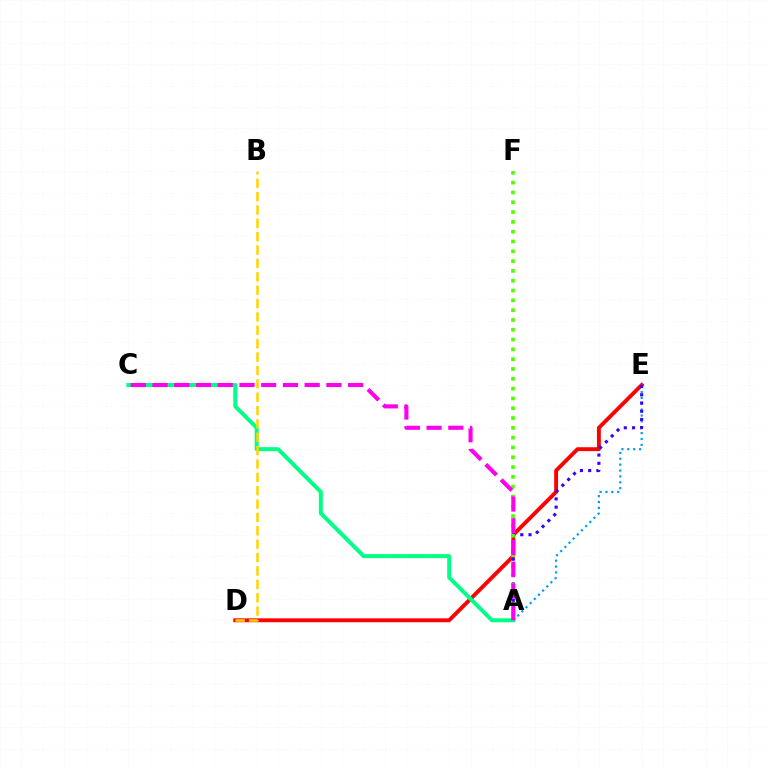{('A', 'E'): [{'color': '#009eff', 'line_style': 'dotted', 'thickness': 1.6}, {'color': '#3700ff', 'line_style': 'dotted', 'thickness': 2.24}], ('D', 'E'): [{'color': '#ff0000', 'line_style': 'solid', 'thickness': 2.8}], ('A', 'C'): [{'color': '#00ff86', 'line_style': 'solid', 'thickness': 2.86}, {'color': '#ff00ed', 'line_style': 'dashed', 'thickness': 2.95}], ('B', 'D'): [{'color': '#ffd500', 'line_style': 'dashed', 'thickness': 1.82}], ('A', 'F'): [{'color': '#4fff00', 'line_style': 'dotted', 'thickness': 2.66}]}